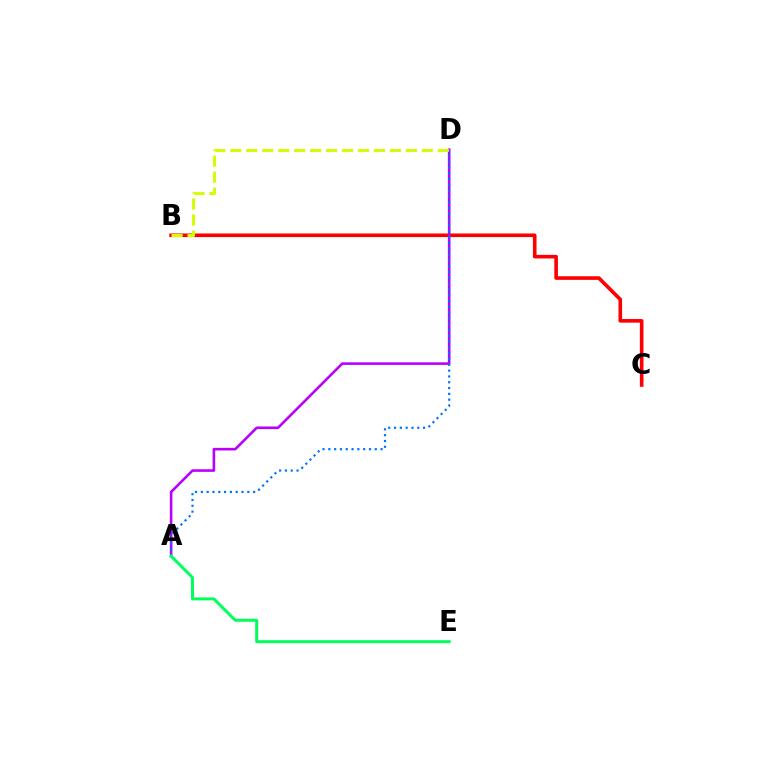{('B', 'C'): [{'color': '#ff0000', 'line_style': 'solid', 'thickness': 2.6}], ('A', 'D'): [{'color': '#b900ff', 'line_style': 'solid', 'thickness': 1.87}, {'color': '#0074ff', 'line_style': 'dotted', 'thickness': 1.58}], ('A', 'E'): [{'color': '#00ff5c', 'line_style': 'solid', 'thickness': 2.15}], ('B', 'D'): [{'color': '#d1ff00', 'line_style': 'dashed', 'thickness': 2.17}]}